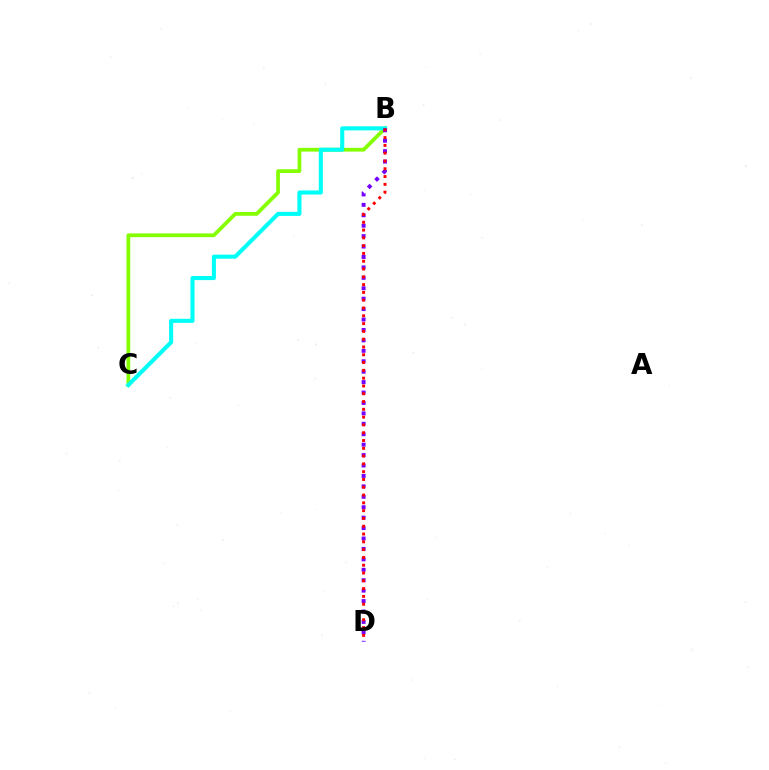{('B', 'C'): [{'color': '#84ff00', 'line_style': 'solid', 'thickness': 2.69}, {'color': '#00fff6', 'line_style': 'solid', 'thickness': 2.94}], ('B', 'D'): [{'color': '#7200ff', 'line_style': 'dotted', 'thickness': 2.83}, {'color': '#ff0000', 'line_style': 'dotted', 'thickness': 2.12}]}